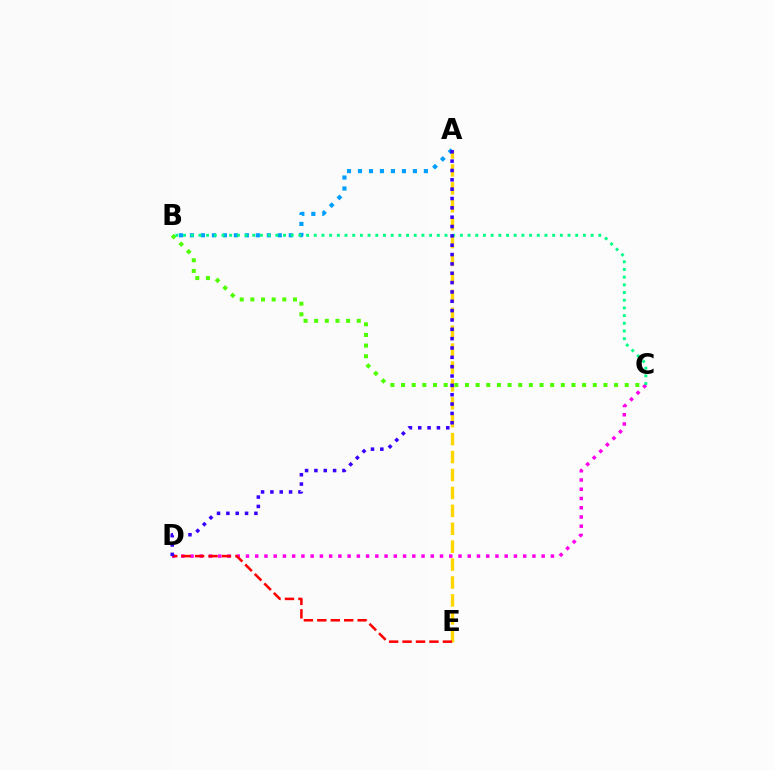{('B', 'C'): [{'color': '#4fff00', 'line_style': 'dotted', 'thickness': 2.89}, {'color': '#00ff86', 'line_style': 'dotted', 'thickness': 2.09}], ('C', 'D'): [{'color': '#ff00ed', 'line_style': 'dotted', 'thickness': 2.51}], ('A', 'E'): [{'color': '#ffd500', 'line_style': 'dashed', 'thickness': 2.43}], ('D', 'E'): [{'color': '#ff0000', 'line_style': 'dashed', 'thickness': 1.83}], ('A', 'B'): [{'color': '#009eff', 'line_style': 'dotted', 'thickness': 2.98}], ('A', 'D'): [{'color': '#3700ff', 'line_style': 'dotted', 'thickness': 2.54}]}